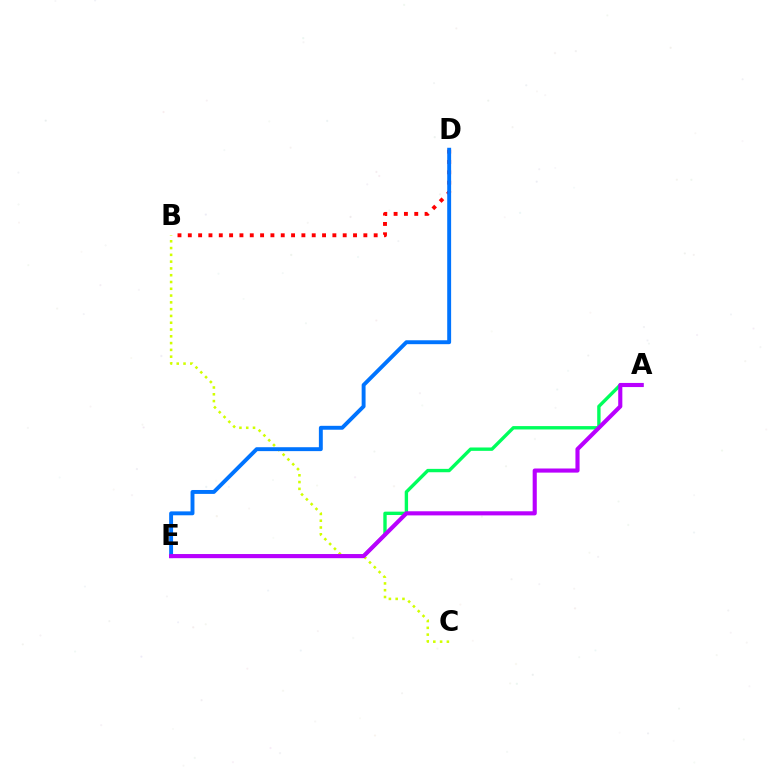{('A', 'E'): [{'color': '#00ff5c', 'line_style': 'solid', 'thickness': 2.43}, {'color': '#b900ff', 'line_style': 'solid', 'thickness': 2.97}], ('B', 'D'): [{'color': '#ff0000', 'line_style': 'dotted', 'thickness': 2.81}], ('B', 'C'): [{'color': '#d1ff00', 'line_style': 'dotted', 'thickness': 1.84}], ('D', 'E'): [{'color': '#0074ff', 'line_style': 'solid', 'thickness': 2.81}]}